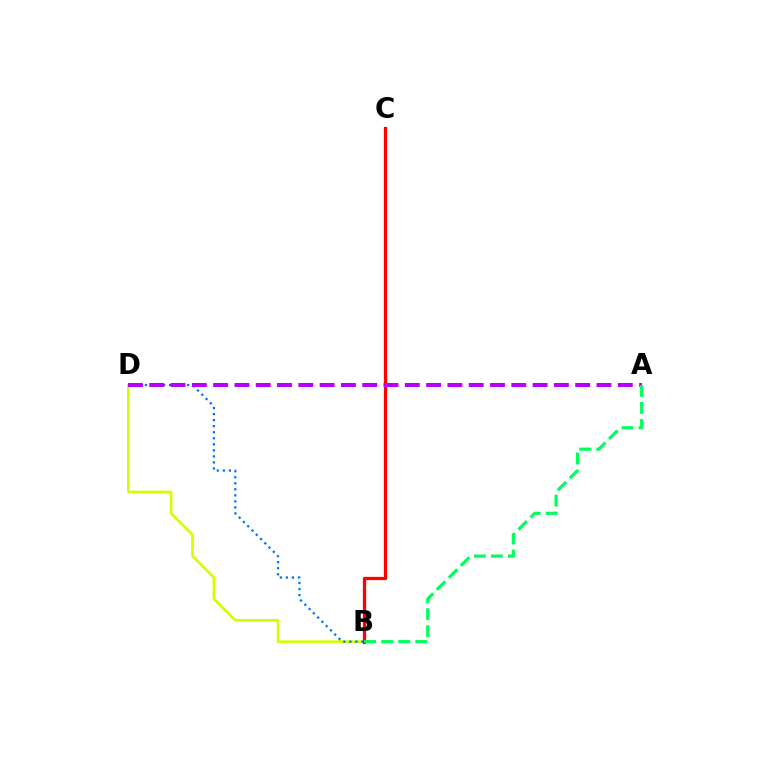{('B', 'D'): [{'color': '#d1ff00', 'line_style': 'solid', 'thickness': 1.9}, {'color': '#0074ff', 'line_style': 'dotted', 'thickness': 1.64}], ('B', 'C'): [{'color': '#ff0000', 'line_style': 'solid', 'thickness': 2.34}], ('A', 'D'): [{'color': '#b900ff', 'line_style': 'dashed', 'thickness': 2.89}], ('A', 'B'): [{'color': '#00ff5c', 'line_style': 'dashed', 'thickness': 2.31}]}